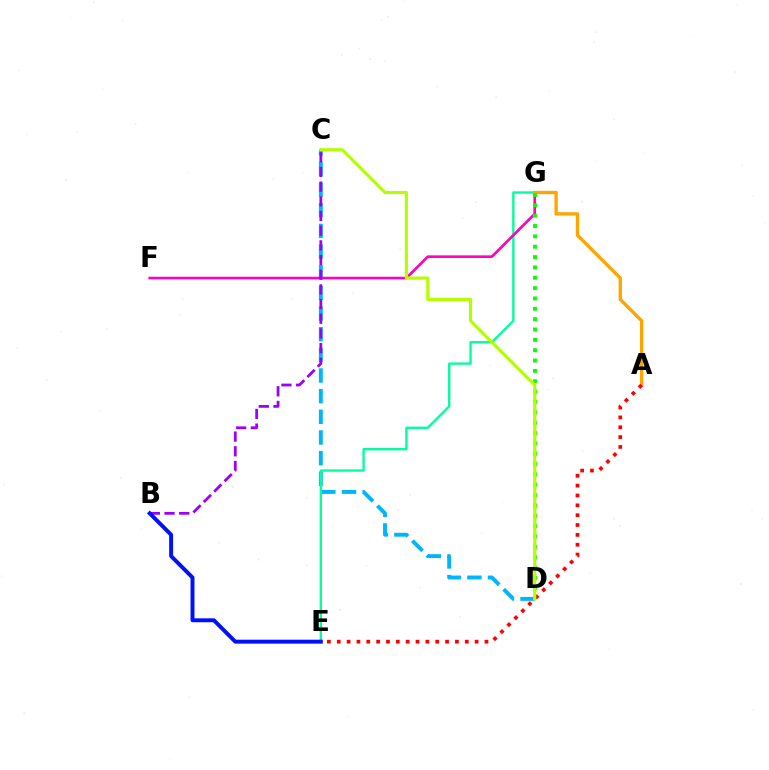{('C', 'D'): [{'color': '#00b5ff', 'line_style': 'dashed', 'thickness': 2.81}, {'color': '#b3ff00', 'line_style': 'solid', 'thickness': 2.25}], ('E', 'G'): [{'color': '#00ff9d', 'line_style': 'solid', 'thickness': 1.69}], ('F', 'G'): [{'color': '#ff00bd', 'line_style': 'solid', 'thickness': 1.89}], ('A', 'G'): [{'color': '#ffa500', 'line_style': 'solid', 'thickness': 2.41}], ('D', 'G'): [{'color': '#08ff00', 'line_style': 'dotted', 'thickness': 2.81}], ('A', 'E'): [{'color': '#ff0000', 'line_style': 'dotted', 'thickness': 2.68}], ('B', 'C'): [{'color': '#9b00ff', 'line_style': 'dashed', 'thickness': 1.99}], ('B', 'E'): [{'color': '#0010ff', 'line_style': 'solid', 'thickness': 2.83}]}